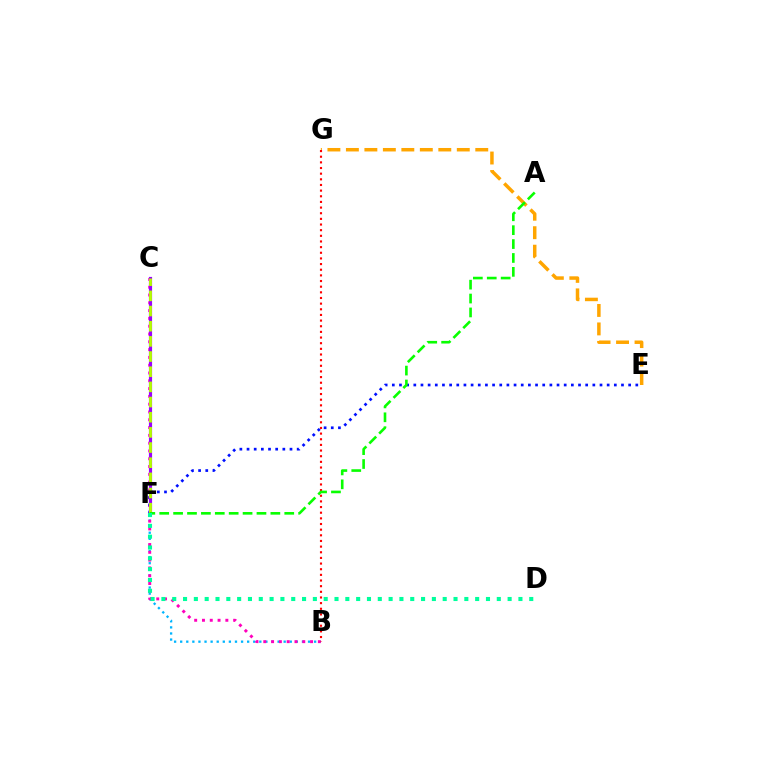{('B', 'F'): [{'color': '#00b5ff', 'line_style': 'dotted', 'thickness': 1.65}], ('B', 'C'): [{'color': '#ff00bd', 'line_style': 'dotted', 'thickness': 2.12}], ('E', 'G'): [{'color': '#ffa500', 'line_style': 'dashed', 'thickness': 2.51}], ('E', 'F'): [{'color': '#0010ff', 'line_style': 'dotted', 'thickness': 1.95}], ('C', 'F'): [{'color': '#9b00ff', 'line_style': 'solid', 'thickness': 2.28}, {'color': '#b3ff00', 'line_style': 'dashed', 'thickness': 2.06}], ('B', 'G'): [{'color': '#ff0000', 'line_style': 'dotted', 'thickness': 1.54}], ('A', 'F'): [{'color': '#08ff00', 'line_style': 'dashed', 'thickness': 1.89}], ('D', 'F'): [{'color': '#00ff9d', 'line_style': 'dotted', 'thickness': 2.94}]}